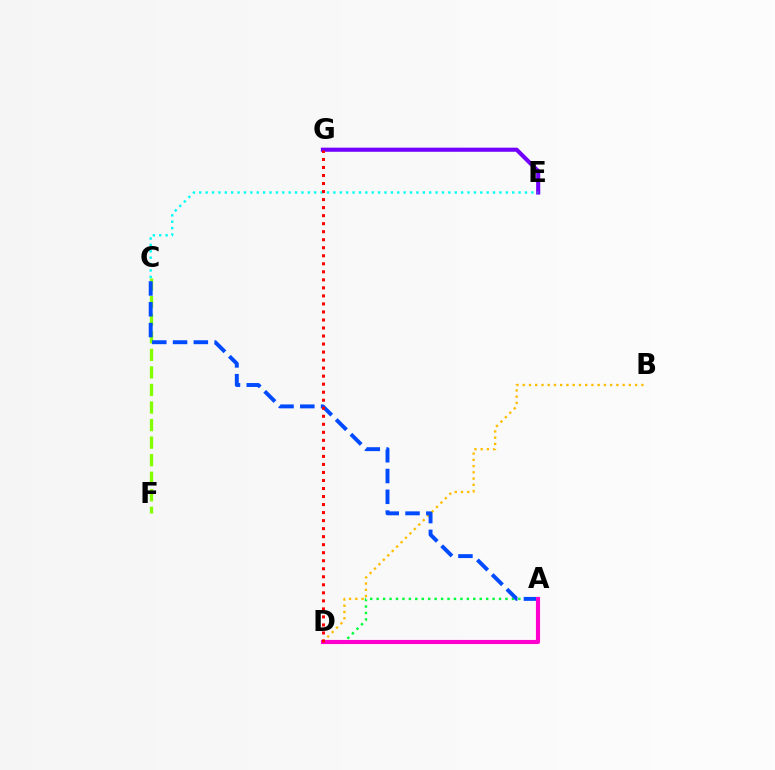{('C', 'F'): [{'color': '#84ff00', 'line_style': 'dashed', 'thickness': 2.38}], ('A', 'D'): [{'color': '#00ff39', 'line_style': 'dotted', 'thickness': 1.75}, {'color': '#ff00cf', 'line_style': 'solid', 'thickness': 2.96}], ('E', 'G'): [{'color': '#7200ff', 'line_style': 'solid', 'thickness': 2.96}], ('B', 'D'): [{'color': '#ffbd00', 'line_style': 'dotted', 'thickness': 1.7}], ('A', 'C'): [{'color': '#004bff', 'line_style': 'dashed', 'thickness': 2.82}], ('C', 'E'): [{'color': '#00fff6', 'line_style': 'dotted', 'thickness': 1.74}], ('D', 'G'): [{'color': '#ff0000', 'line_style': 'dotted', 'thickness': 2.18}]}